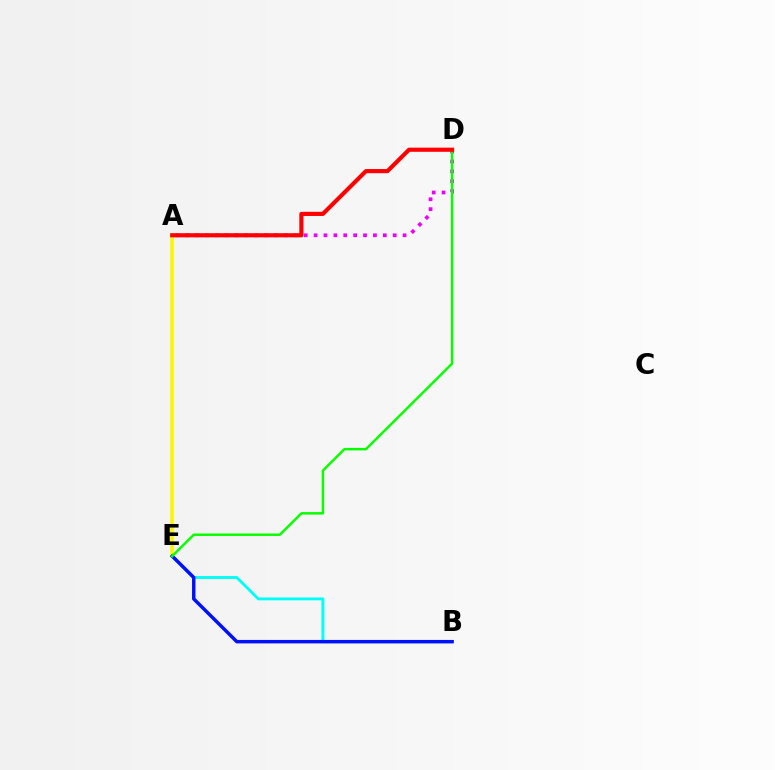{('B', 'E'): [{'color': '#00fff6', 'line_style': 'solid', 'thickness': 2.08}, {'color': '#0010ff', 'line_style': 'solid', 'thickness': 2.48}], ('A', 'E'): [{'color': '#fcf500', 'line_style': 'solid', 'thickness': 2.57}], ('A', 'D'): [{'color': '#ee00ff', 'line_style': 'dotted', 'thickness': 2.69}, {'color': '#ff0000', 'line_style': 'solid', 'thickness': 2.98}], ('D', 'E'): [{'color': '#08ff00', 'line_style': 'solid', 'thickness': 1.78}]}